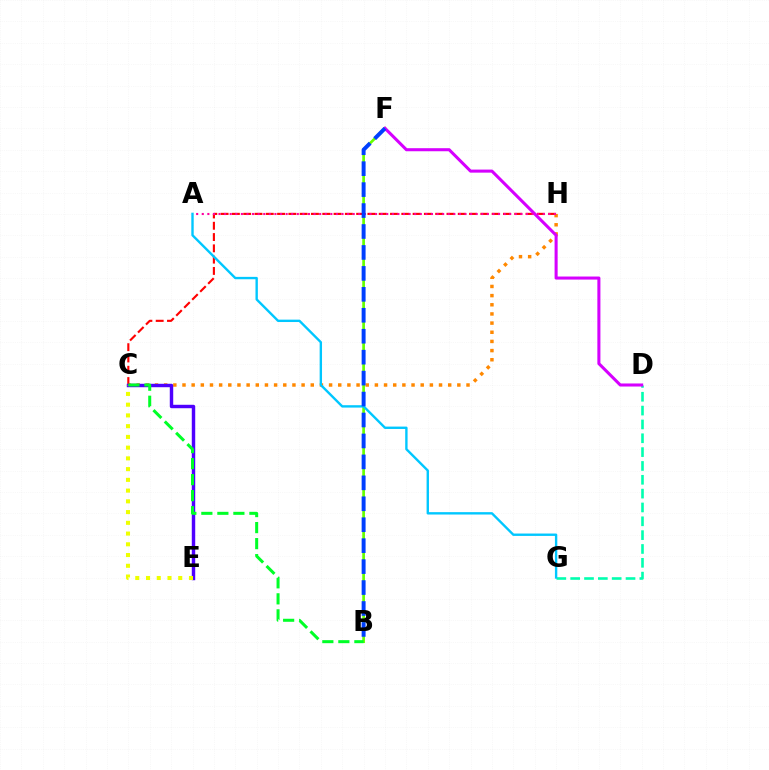{('C', 'H'): [{'color': '#ff8800', 'line_style': 'dotted', 'thickness': 2.49}, {'color': '#ff0000', 'line_style': 'dashed', 'thickness': 1.53}], ('B', 'F'): [{'color': '#66ff00', 'line_style': 'solid', 'thickness': 1.94}, {'color': '#003fff', 'line_style': 'dashed', 'thickness': 2.85}], ('D', 'G'): [{'color': '#00ffaf', 'line_style': 'dashed', 'thickness': 1.88}], ('D', 'F'): [{'color': '#d600ff', 'line_style': 'solid', 'thickness': 2.2}], ('A', 'H'): [{'color': '#ff00a0', 'line_style': 'dotted', 'thickness': 1.52}], ('C', 'E'): [{'color': '#4f00ff', 'line_style': 'solid', 'thickness': 2.48}, {'color': '#eeff00', 'line_style': 'dotted', 'thickness': 2.92}], ('A', 'G'): [{'color': '#00c7ff', 'line_style': 'solid', 'thickness': 1.71}], ('B', 'C'): [{'color': '#00ff27', 'line_style': 'dashed', 'thickness': 2.18}]}